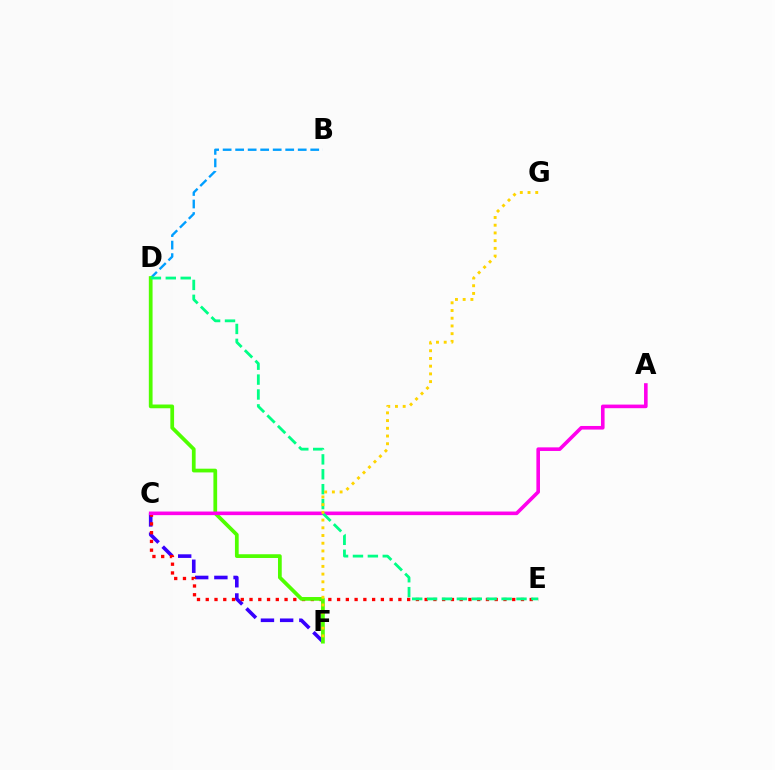{('B', 'D'): [{'color': '#009eff', 'line_style': 'dashed', 'thickness': 1.7}], ('C', 'F'): [{'color': '#3700ff', 'line_style': 'dashed', 'thickness': 2.61}], ('C', 'E'): [{'color': '#ff0000', 'line_style': 'dotted', 'thickness': 2.38}], ('D', 'F'): [{'color': '#4fff00', 'line_style': 'solid', 'thickness': 2.69}], ('A', 'C'): [{'color': '#ff00ed', 'line_style': 'solid', 'thickness': 2.6}], ('D', 'E'): [{'color': '#00ff86', 'line_style': 'dashed', 'thickness': 2.02}], ('F', 'G'): [{'color': '#ffd500', 'line_style': 'dotted', 'thickness': 2.1}]}